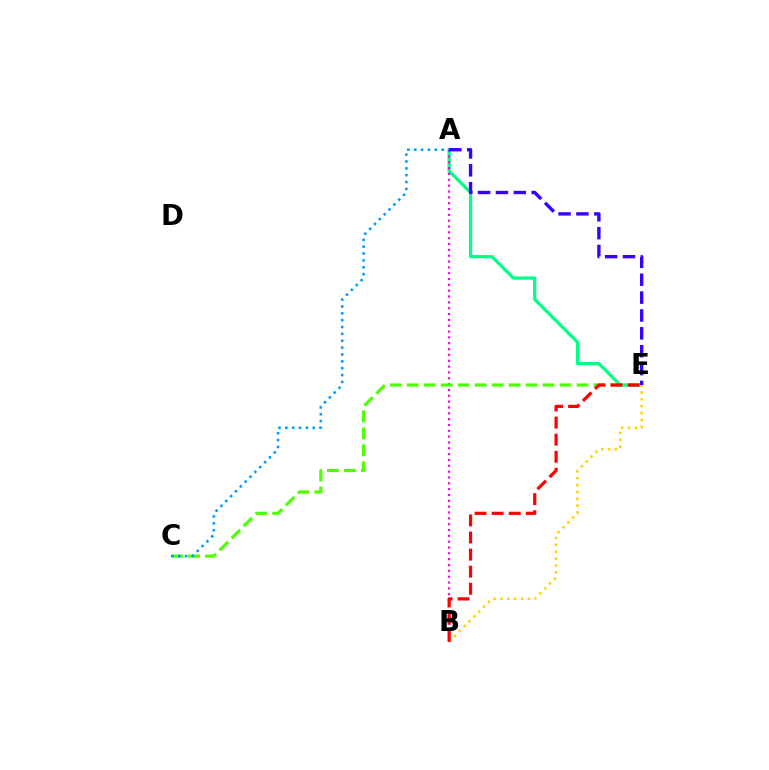{('A', 'E'): [{'color': '#00ff86', 'line_style': 'solid', 'thickness': 2.31}, {'color': '#3700ff', 'line_style': 'dashed', 'thickness': 2.43}], ('A', 'B'): [{'color': '#ff00ed', 'line_style': 'dotted', 'thickness': 1.59}], ('C', 'E'): [{'color': '#4fff00', 'line_style': 'dashed', 'thickness': 2.31}], ('A', 'C'): [{'color': '#009eff', 'line_style': 'dotted', 'thickness': 1.86}], ('B', 'E'): [{'color': '#ffd500', 'line_style': 'dotted', 'thickness': 1.87}, {'color': '#ff0000', 'line_style': 'dashed', 'thickness': 2.32}]}